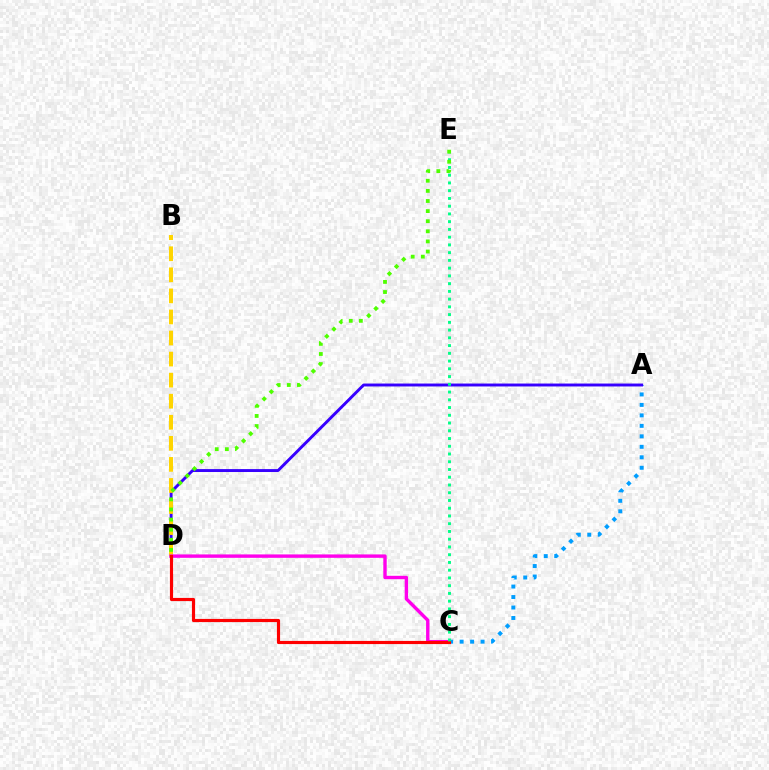{('A', 'C'): [{'color': '#009eff', 'line_style': 'dotted', 'thickness': 2.85}], ('A', 'D'): [{'color': '#3700ff', 'line_style': 'solid', 'thickness': 2.1}], ('B', 'D'): [{'color': '#ffd500', 'line_style': 'dashed', 'thickness': 2.86}], ('C', 'D'): [{'color': '#ff00ed', 'line_style': 'solid', 'thickness': 2.44}, {'color': '#ff0000', 'line_style': 'solid', 'thickness': 2.27}], ('C', 'E'): [{'color': '#00ff86', 'line_style': 'dotted', 'thickness': 2.1}], ('D', 'E'): [{'color': '#4fff00', 'line_style': 'dotted', 'thickness': 2.75}]}